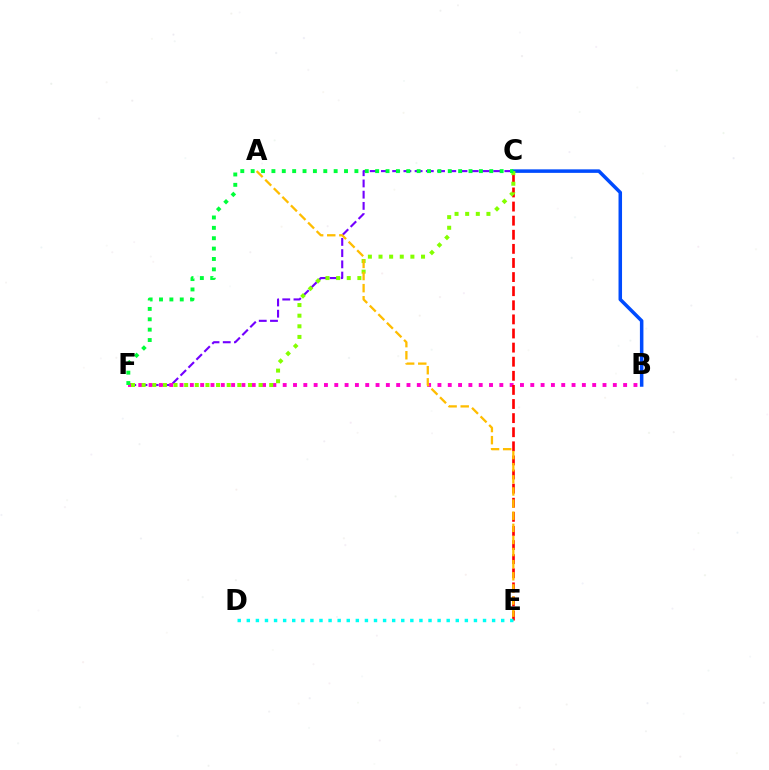{('C', 'F'): [{'color': '#7200ff', 'line_style': 'dashed', 'thickness': 1.52}, {'color': '#84ff00', 'line_style': 'dotted', 'thickness': 2.89}, {'color': '#00ff39', 'line_style': 'dotted', 'thickness': 2.82}], ('B', 'F'): [{'color': '#ff00cf', 'line_style': 'dotted', 'thickness': 2.8}], ('C', 'E'): [{'color': '#ff0000', 'line_style': 'dashed', 'thickness': 1.92}], ('D', 'E'): [{'color': '#00fff6', 'line_style': 'dotted', 'thickness': 2.47}], ('B', 'C'): [{'color': '#004bff', 'line_style': 'solid', 'thickness': 2.53}], ('A', 'E'): [{'color': '#ffbd00', 'line_style': 'dashed', 'thickness': 1.65}]}